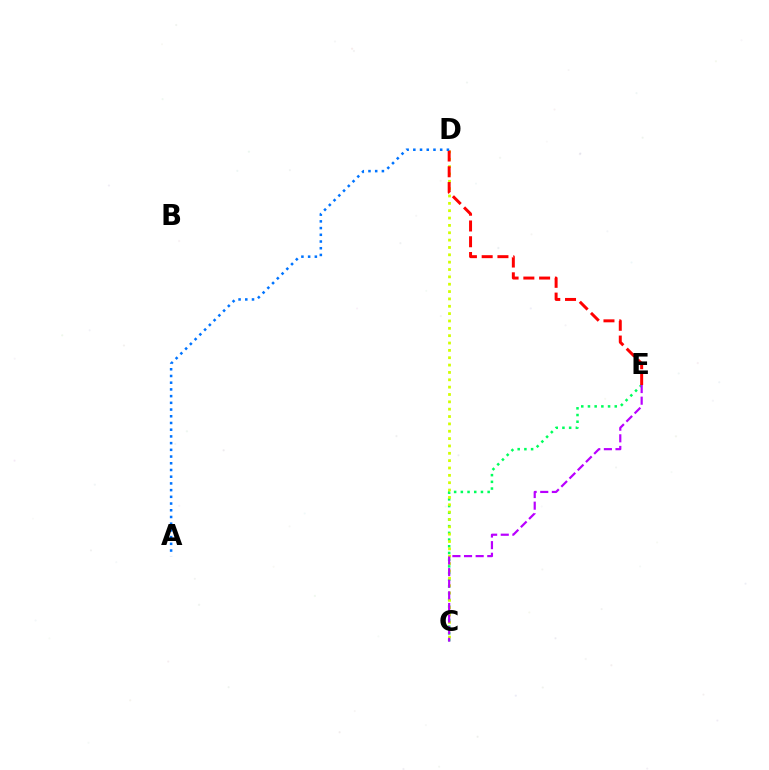{('C', 'E'): [{'color': '#00ff5c', 'line_style': 'dotted', 'thickness': 1.82}, {'color': '#b900ff', 'line_style': 'dashed', 'thickness': 1.58}], ('C', 'D'): [{'color': '#d1ff00', 'line_style': 'dotted', 'thickness': 2.0}], ('D', 'E'): [{'color': '#ff0000', 'line_style': 'dashed', 'thickness': 2.14}], ('A', 'D'): [{'color': '#0074ff', 'line_style': 'dotted', 'thickness': 1.82}]}